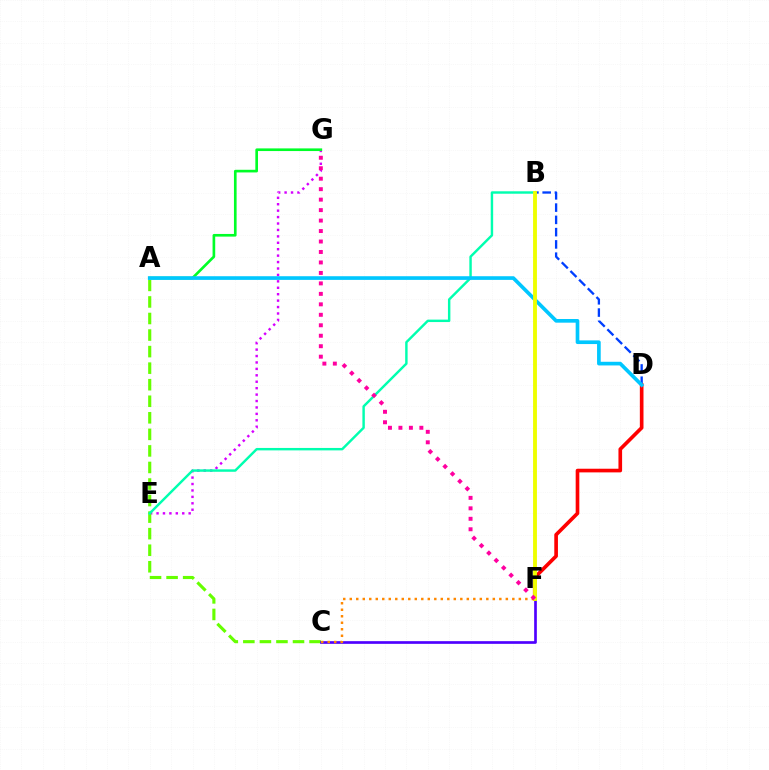{('B', 'D'): [{'color': '#003fff', 'line_style': 'dashed', 'thickness': 1.67}], ('E', 'G'): [{'color': '#d600ff', 'line_style': 'dotted', 'thickness': 1.75}], ('A', 'C'): [{'color': '#66ff00', 'line_style': 'dashed', 'thickness': 2.25}], ('C', 'F'): [{'color': '#4f00ff', 'line_style': 'solid', 'thickness': 1.93}, {'color': '#ff8800', 'line_style': 'dotted', 'thickness': 1.77}], ('B', 'E'): [{'color': '#00ffaf', 'line_style': 'solid', 'thickness': 1.75}], ('A', 'G'): [{'color': '#00ff27', 'line_style': 'solid', 'thickness': 1.91}], ('D', 'F'): [{'color': '#ff0000', 'line_style': 'solid', 'thickness': 2.63}], ('A', 'D'): [{'color': '#00c7ff', 'line_style': 'solid', 'thickness': 2.64}], ('B', 'F'): [{'color': '#eeff00', 'line_style': 'solid', 'thickness': 2.78}], ('F', 'G'): [{'color': '#ff00a0', 'line_style': 'dotted', 'thickness': 2.84}]}